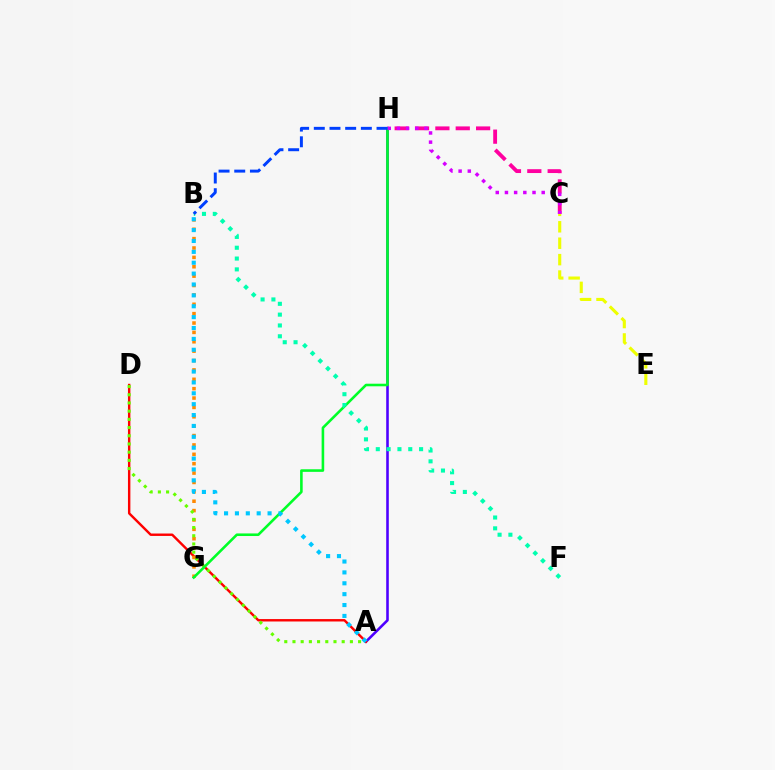{('C', 'H'): [{'color': '#ff00a0', 'line_style': 'dashed', 'thickness': 2.77}, {'color': '#d600ff', 'line_style': 'dotted', 'thickness': 2.5}], ('A', 'H'): [{'color': '#4f00ff', 'line_style': 'solid', 'thickness': 1.87}], ('A', 'D'): [{'color': '#ff0000', 'line_style': 'solid', 'thickness': 1.74}, {'color': '#66ff00', 'line_style': 'dotted', 'thickness': 2.23}], ('C', 'E'): [{'color': '#eeff00', 'line_style': 'dashed', 'thickness': 2.23}], ('B', 'G'): [{'color': '#ff8800', 'line_style': 'dotted', 'thickness': 2.55}], ('G', 'H'): [{'color': '#00ff27', 'line_style': 'solid', 'thickness': 1.86}], ('A', 'B'): [{'color': '#00c7ff', 'line_style': 'dotted', 'thickness': 2.96}], ('B', 'F'): [{'color': '#00ffaf', 'line_style': 'dotted', 'thickness': 2.94}], ('B', 'H'): [{'color': '#003fff', 'line_style': 'dashed', 'thickness': 2.13}]}